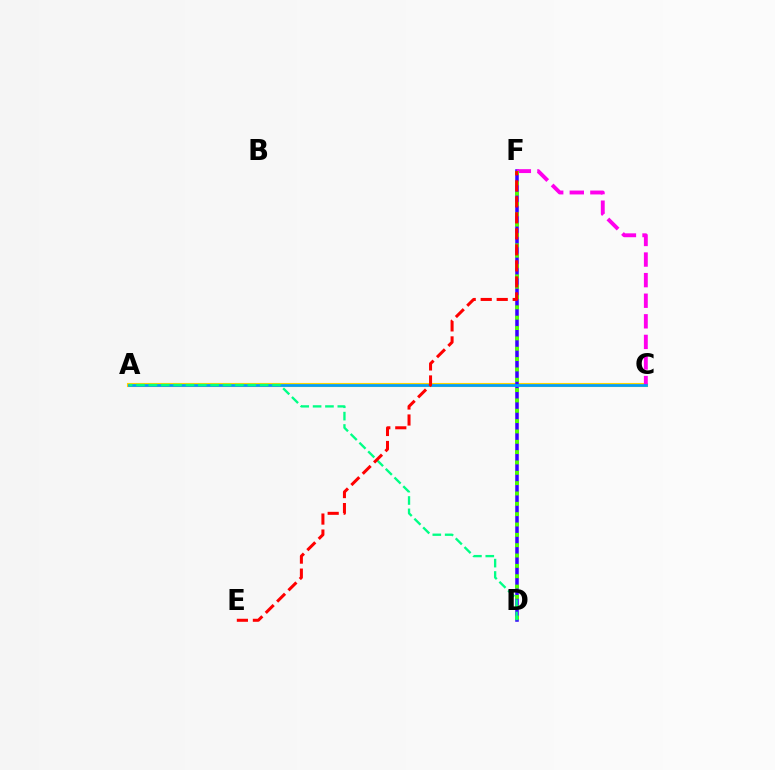{('A', 'C'): [{'color': '#ffd500', 'line_style': 'solid', 'thickness': 2.95}, {'color': '#009eff', 'line_style': 'solid', 'thickness': 1.96}], ('D', 'F'): [{'color': '#3700ff', 'line_style': 'solid', 'thickness': 2.54}, {'color': '#4fff00', 'line_style': 'dotted', 'thickness': 2.81}], ('C', 'F'): [{'color': '#ff00ed', 'line_style': 'dashed', 'thickness': 2.8}], ('A', 'D'): [{'color': '#00ff86', 'line_style': 'dashed', 'thickness': 1.68}], ('E', 'F'): [{'color': '#ff0000', 'line_style': 'dashed', 'thickness': 2.17}]}